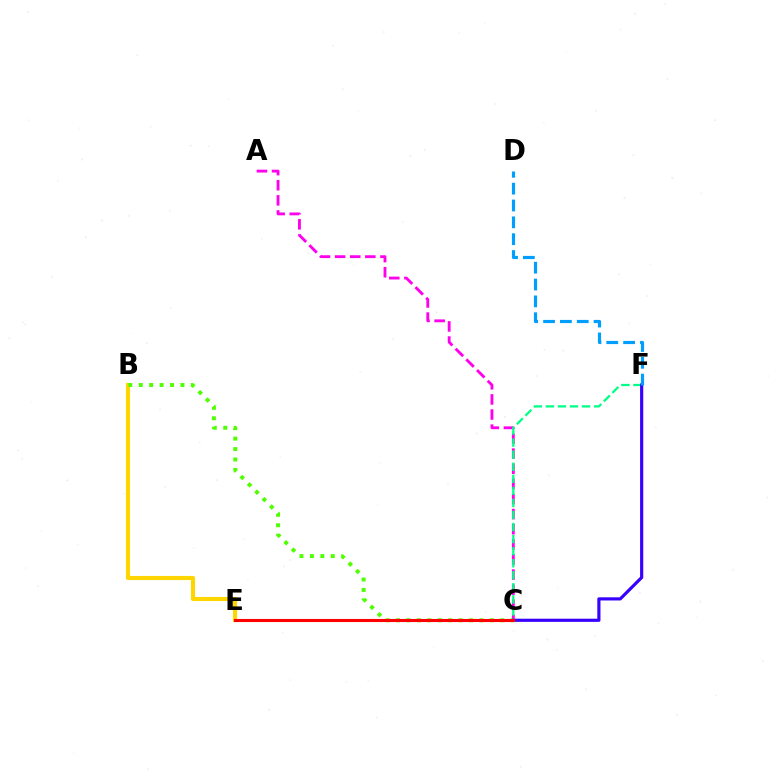{('A', 'C'): [{'color': '#ff00ed', 'line_style': 'dashed', 'thickness': 2.05}], ('B', 'E'): [{'color': '#ffd500', 'line_style': 'solid', 'thickness': 2.97}], ('C', 'F'): [{'color': '#00ff86', 'line_style': 'dashed', 'thickness': 1.64}, {'color': '#3700ff', 'line_style': 'solid', 'thickness': 2.28}], ('B', 'C'): [{'color': '#4fff00', 'line_style': 'dotted', 'thickness': 2.83}], ('D', 'F'): [{'color': '#009eff', 'line_style': 'dashed', 'thickness': 2.29}], ('C', 'E'): [{'color': '#ff0000', 'line_style': 'solid', 'thickness': 2.22}]}